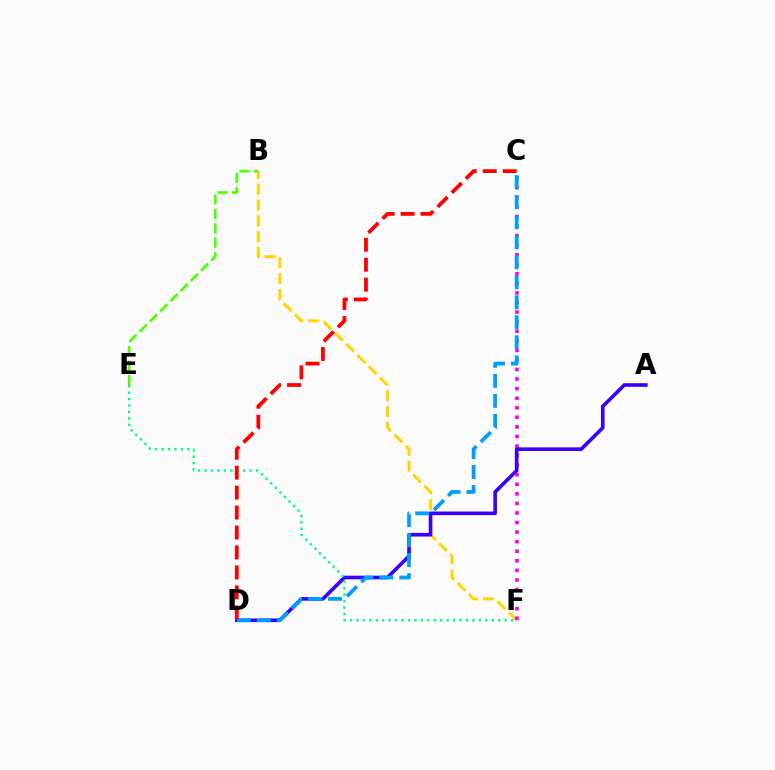{('B', 'F'): [{'color': '#ffd500', 'line_style': 'dashed', 'thickness': 2.15}], ('C', 'F'): [{'color': '#ff00ed', 'line_style': 'dotted', 'thickness': 2.6}], ('A', 'D'): [{'color': '#3700ff', 'line_style': 'solid', 'thickness': 2.6}], ('C', 'D'): [{'color': '#009eff', 'line_style': 'dashed', 'thickness': 2.72}, {'color': '#ff0000', 'line_style': 'dashed', 'thickness': 2.71}], ('E', 'F'): [{'color': '#00ff86', 'line_style': 'dotted', 'thickness': 1.75}], ('B', 'E'): [{'color': '#4fff00', 'line_style': 'dashed', 'thickness': 1.96}]}